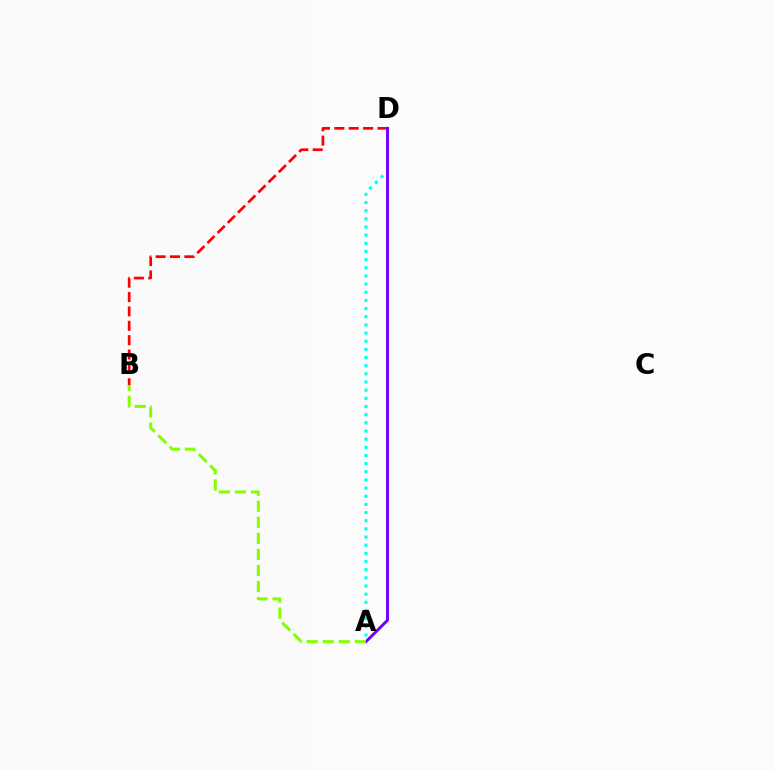{('B', 'D'): [{'color': '#ff0000', 'line_style': 'dashed', 'thickness': 1.95}], ('A', 'D'): [{'color': '#00fff6', 'line_style': 'dotted', 'thickness': 2.22}, {'color': '#7200ff', 'line_style': 'solid', 'thickness': 2.11}], ('A', 'B'): [{'color': '#84ff00', 'line_style': 'dashed', 'thickness': 2.18}]}